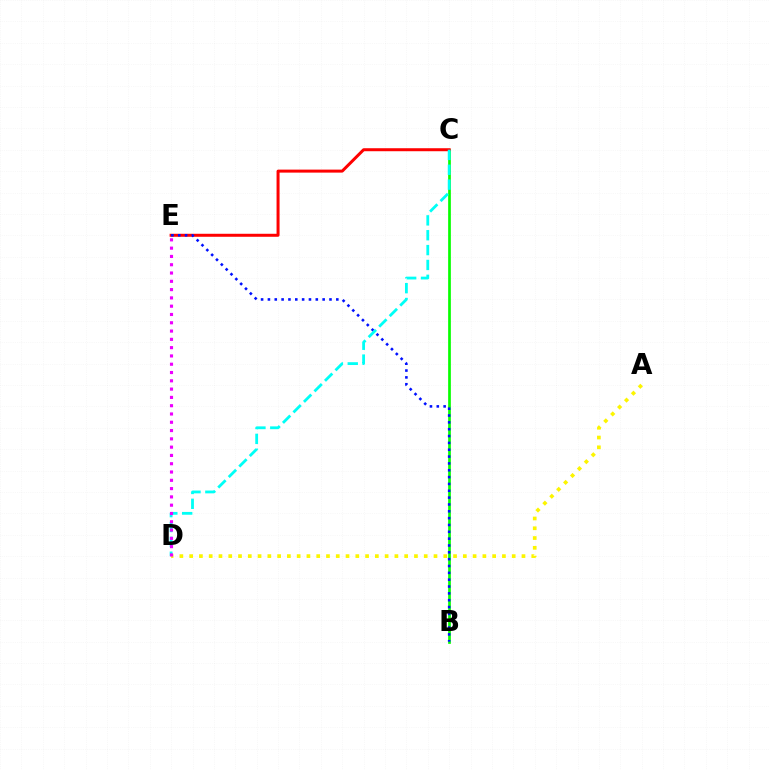{('B', 'C'): [{'color': '#08ff00', 'line_style': 'solid', 'thickness': 1.95}], ('C', 'E'): [{'color': '#ff0000', 'line_style': 'solid', 'thickness': 2.16}], ('A', 'D'): [{'color': '#fcf500', 'line_style': 'dotted', 'thickness': 2.66}], ('B', 'E'): [{'color': '#0010ff', 'line_style': 'dotted', 'thickness': 1.86}], ('C', 'D'): [{'color': '#00fff6', 'line_style': 'dashed', 'thickness': 2.02}], ('D', 'E'): [{'color': '#ee00ff', 'line_style': 'dotted', 'thickness': 2.25}]}